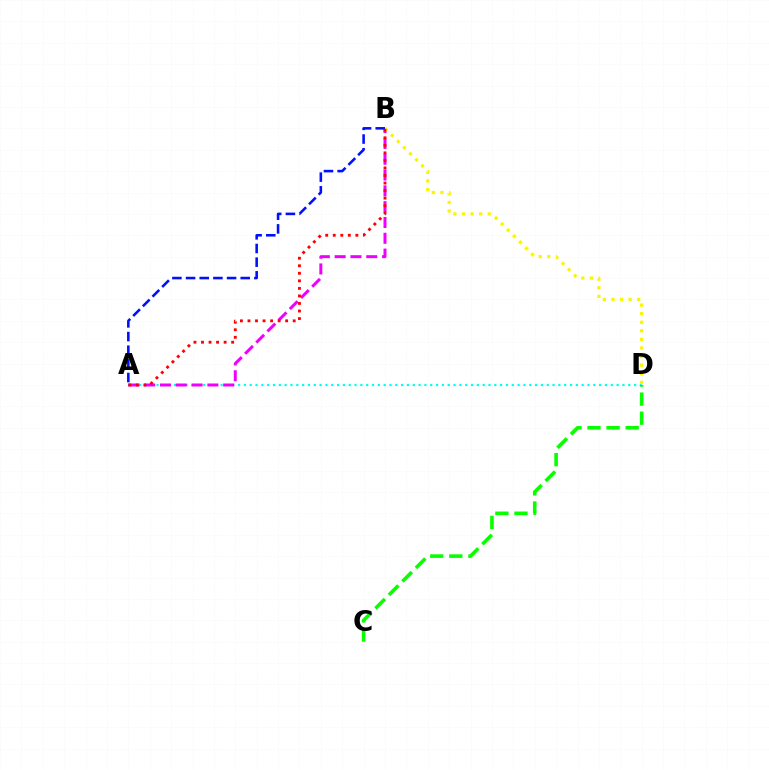{('A', 'D'): [{'color': '#00fff6', 'line_style': 'dotted', 'thickness': 1.58}], ('A', 'B'): [{'color': '#ee00ff', 'line_style': 'dashed', 'thickness': 2.15}, {'color': '#0010ff', 'line_style': 'dashed', 'thickness': 1.86}, {'color': '#ff0000', 'line_style': 'dotted', 'thickness': 2.05}], ('B', 'D'): [{'color': '#fcf500', 'line_style': 'dotted', 'thickness': 2.33}], ('C', 'D'): [{'color': '#08ff00', 'line_style': 'dashed', 'thickness': 2.59}]}